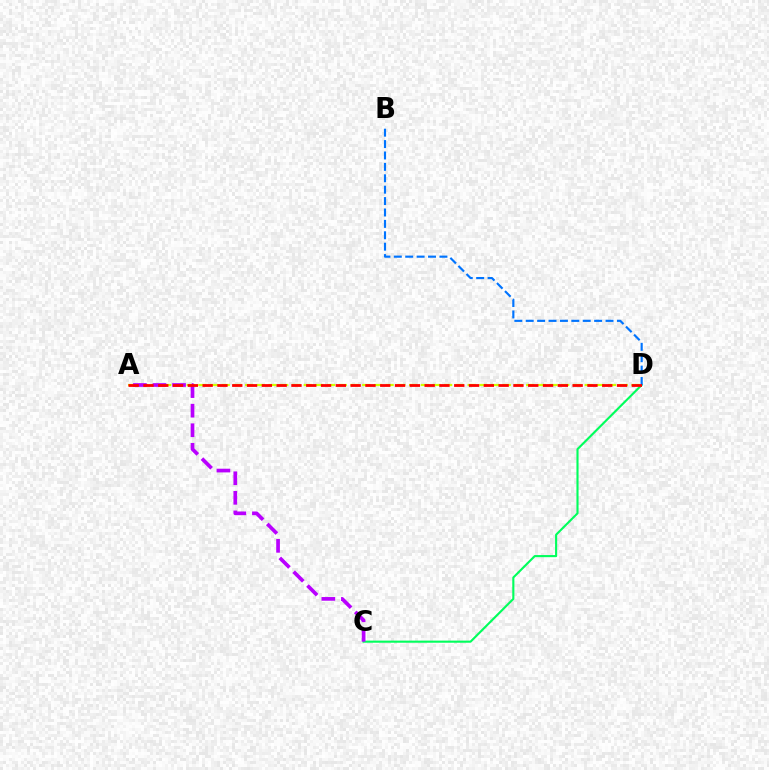{('C', 'D'): [{'color': '#00ff5c', 'line_style': 'solid', 'thickness': 1.52}], ('B', 'D'): [{'color': '#0074ff', 'line_style': 'dashed', 'thickness': 1.55}], ('A', 'D'): [{'color': '#d1ff00', 'line_style': 'dashed', 'thickness': 1.59}, {'color': '#ff0000', 'line_style': 'dashed', 'thickness': 2.01}], ('A', 'C'): [{'color': '#b900ff', 'line_style': 'dashed', 'thickness': 2.66}]}